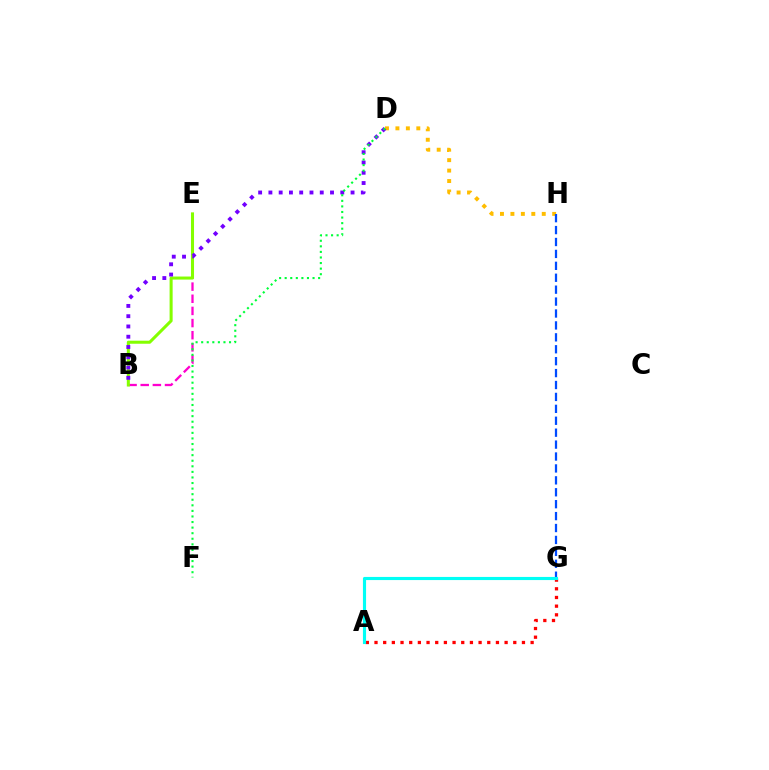{('B', 'E'): [{'color': '#ff00cf', 'line_style': 'dashed', 'thickness': 1.65}, {'color': '#84ff00', 'line_style': 'solid', 'thickness': 2.19}], ('D', 'H'): [{'color': '#ffbd00', 'line_style': 'dotted', 'thickness': 2.84}], ('G', 'H'): [{'color': '#004bff', 'line_style': 'dashed', 'thickness': 1.62}], ('A', 'G'): [{'color': '#ff0000', 'line_style': 'dotted', 'thickness': 2.36}, {'color': '#00fff6', 'line_style': 'solid', 'thickness': 2.26}], ('B', 'D'): [{'color': '#7200ff', 'line_style': 'dotted', 'thickness': 2.79}], ('D', 'F'): [{'color': '#00ff39', 'line_style': 'dotted', 'thickness': 1.51}]}